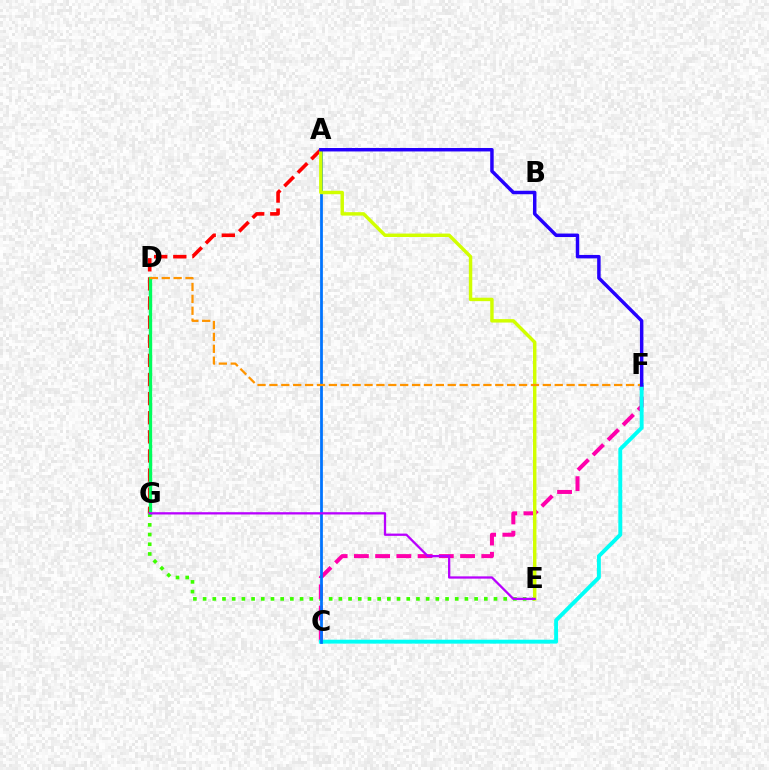{('A', 'G'): [{'color': '#ff0000', 'line_style': 'dashed', 'thickness': 2.6}], ('E', 'G'): [{'color': '#3dff00', 'line_style': 'dotted', 'thickness': 2.63}, {'color': '#b900ff', 'line_style': 'solid', 'thickness': 1.64}], ('C', 'F'): [{'color': '#ff00ac', 'line_style': 'dashed', 'thickness': 2.88}, {'color': '#00fff6', 'line_style': 'solid', 'thickness': 2.81}], ('A', 'C'): [{'color': '#0074ff', 'line_style': 'solid', 'thickness': 1.99}], ('D', 'G'): [{'color': '#00ff5c', 'line_style': 'solid', 'thickness': 2.43}], ('A', 'E'): [{'color': '#d1ff00', 'line_style': 'solid', 'thickness': 2.47}], ('D', 'F'): [{'color': '#ff9400', 'line_style': 'dashed', 'thickness': 1.61}], ('A', 'F'): [{'color': '#2500ff', 'line_style': 'solid', 'thickness': 2.49}]}